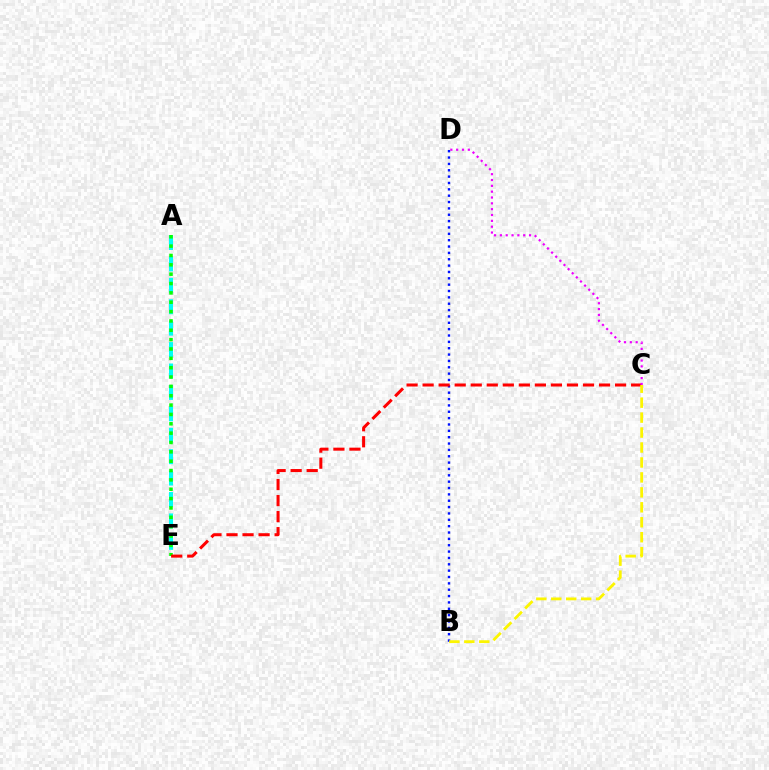{('A', 'E'): [{'color': '#00fff6', 'line_style': 'dashed', 'thickness': 2.91}, {'color': '#08ff00', 'line_style': 'dotted', 'thickness': 2.54}], ('B', 'D'): [{'color': '#0010ff', 'line_style': 'dotted', 'thickness': 1.73}], ('C', 'E'): [{'color': '#ff0000', 'line_style': 'dashed', 'thickness': 2.18}], ('C', 'D'): [{'color': '#ee00ff', 'line_style': 'dotted', 'thickness': 1.59}], ('B', 'C'): [{'color': '#fcf500', 'line_style': 'dashed', 'thickness': 2.03}]}